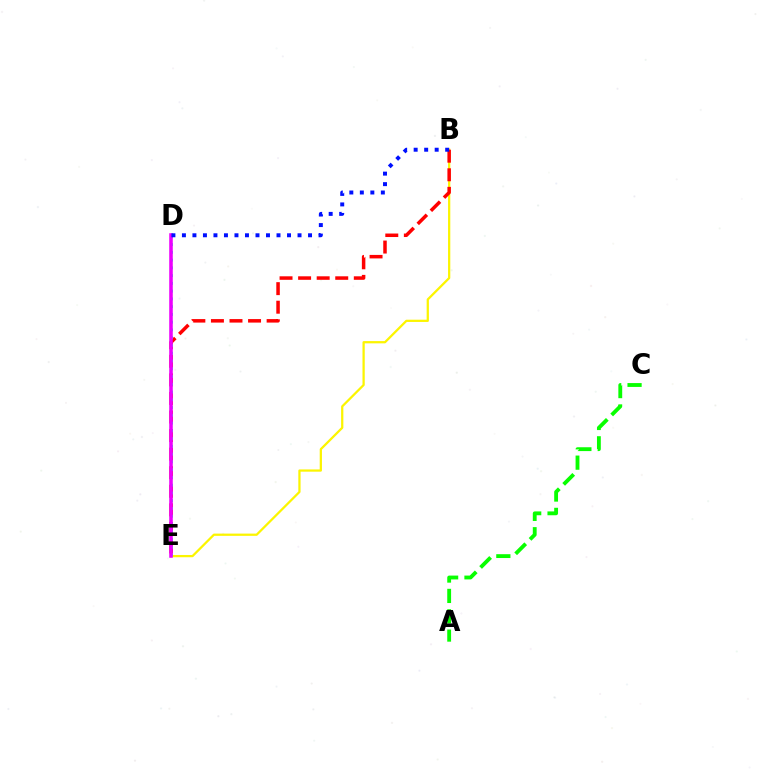{('B', 'E'): [{'color': '#fcf500', 'line_style': 'solid', 'thickness': 1.62}, {'color': '#ff0000', 'line_style': 'dashed', 'thickness': 2.52}], ('D', 'E'): [{'color': '#00fff6', 'line_style': 'dotted', 'thickness': 2.11}, {'color': '#ee00ff', 'line_style': 'solid', 'thickness': 2.56}], ('A', 'C'): [{'color': '#08ff00', 'line_style': 'dashed', 'thickness': 2.77}], ('B', 'D'): [{'color': '#0010ff', 'line_style': 'dotted', 'thickness': 2.86}]}